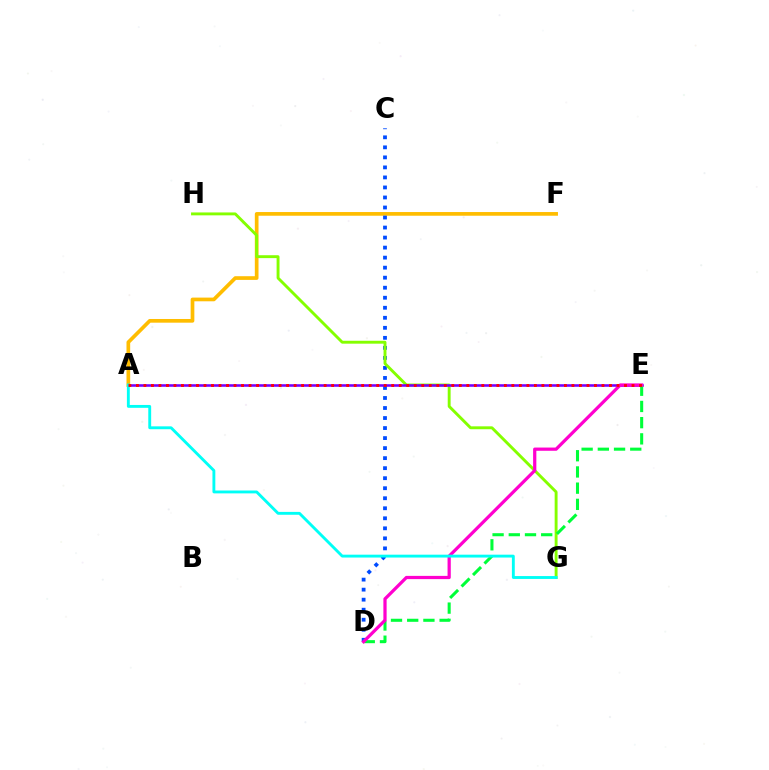{('A', 'F'): [{'color': '#ffbd00', 'line_style': 'solid', 'thickness': 2.66}], ('C', 'D'): [{'color': '#004bff', 'line_style': 'dotted', 'thickness': 2.72}], ('G', 'H'): [{'color': '#84ff00', 'line_style': 'solid', 'thickness': 2.09}], ('A', 'E'): [{'color': '#7200ff', 'line_style': 'solid', 'thickness': 1.85}, {'color': '#ff0000', 'line_style': 'dotted', 'thickness': 2.04}], ('D', 'E'): [{'color': '#00ff39', 'line_style': 'dashed', 'thickness': 2.2}, {'color': '#ff00cf', 'line_style': 'solid', 'thickness': 2.33}], ('A', 'G'): [{'color': '#00fff6', 'line_style': 'solid', 'thickness': 2.07}]}